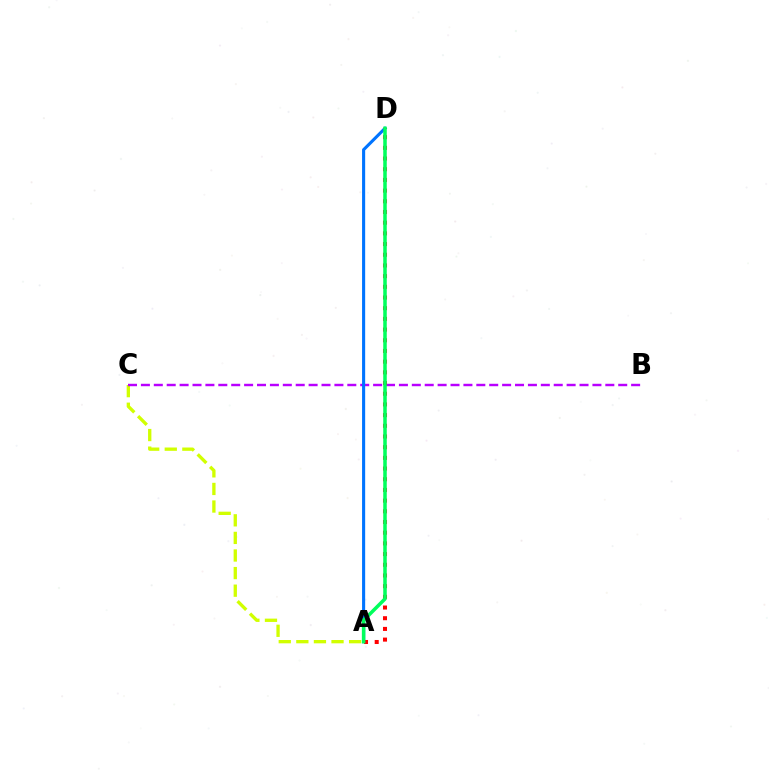{('A', 'C'): [{'color': '#d1ff00', 'line_style': 'dashed', 'thickness': 2.39}], ('B', 'C'): [{'color': '#b900ff', 'line_style': 'dashed', 'thickness': 1.75}], ('A', 'D'): [{'color': '#0074ff', 'line_style': 'solid', 'thickness': 2.23}, {'color': '#ff0000', 'line_style': 'dotted', 'thickness': 2.9}, {'color': '#00ff5c', 'line_style': 'solid', 'thickness': 2.53}]}